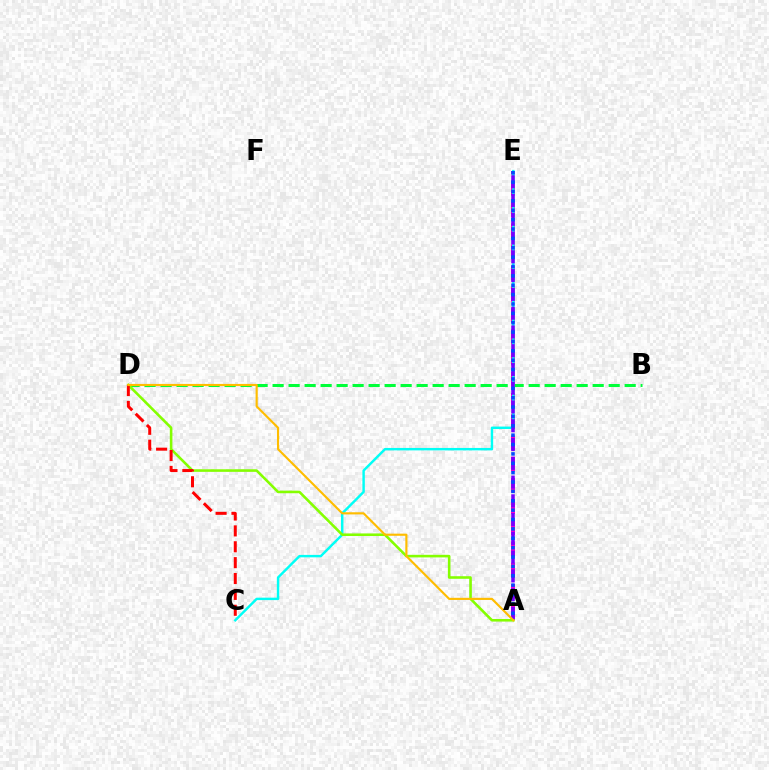{('A', 'E'): [{'color': '#ff00cf', 'line_style': 'dashed', 'thickness': 2.88}, {'color': '#7200ff', 'line_style': 'dashed', 'thickness': 2.55}, {'color': '#004bff', 'line_style': 'dotted', 'thickness': 2.55}], ('B', 'D'): [{'color': '#00ff39', 'line_style': 'dashed', 'thickness': 2.17}], ('C', 'E'): [{'color': '#00fff6', 'line_style': 'solid', 'thickness': 1.75}], ('A', 'D'): [{'color': '#84ff00', 'line_style': 'solid', 'thickness': 1.86}, {'color': '#ffbd00', 'line_style': 'solid', 'thickness': 1.55}], ('C', 'D'): [{'color': '#ff0000', 'line_style': 'dashed', 'thickness': 2.16}]}